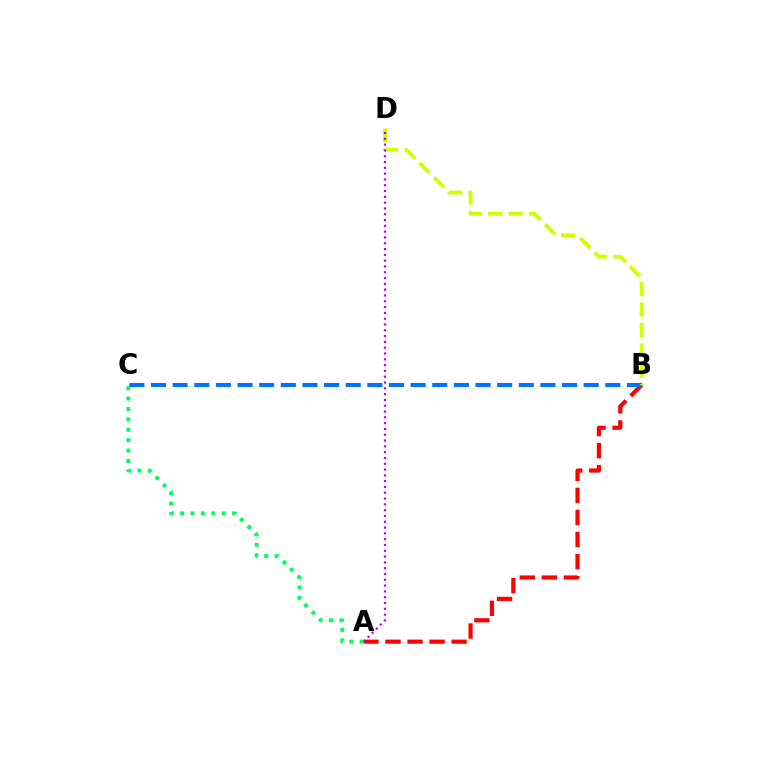{('A', 'B'): [{'color': '#ff0000', 'line_style': 'dashed', 'thickness': 3.0}], ('A', 'C'): [{'color': '#00ff5c', 'line_style': 'dotted', 'thickness': 2.82}], ('B', 'C'): [{'color': '#0074ff', 'line_style': 'dashed', 'thickness': 2.94}], ('B', 'D'): [{'color': '#d1ff00', 'line_style': 'dashed', 'thickness': 2.78}], ('A', 'D'): [{'color': '#b900ff', 'line_style': 'dotted', 'thickness': 1.58}]}